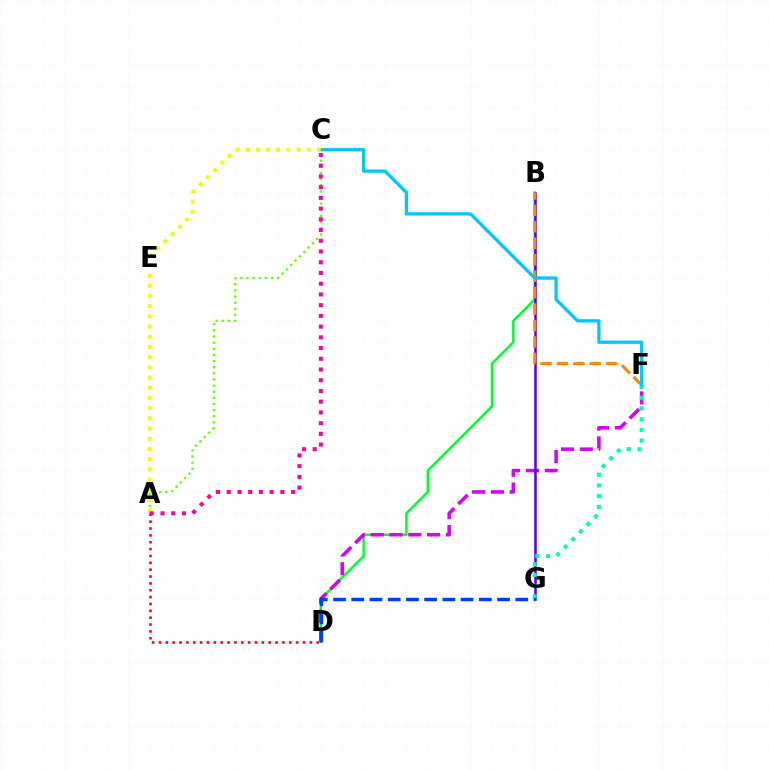{('B', 'D'): [{'color': '#00ff27', 'line_style': 'solid', 'thickness': 1.76}], ('D', 'F'): [{'color': '#d600ff', 'line_style': 'dashed', 'thickness': 2.56}], ('A', 'D'): [{'color': '#ff0000', 'line_style': 'dotted', 'thickness': 1.86}], ('B', 'G'): [{'color': '#4f00ff', 'line_style': 'solid', 'thickness': 1.82}], ('A', 'C'): [{'color': '#66ff00', 'line_style': 'dotted', 'thickness': 1.67}, {'color': '#eeff00', 'line_style': 'dotted', 'thickness': 2.77}, {'color': '#ff00a0', 'line_style': 'dotted', 'thickness': 2.91}], ('B', 'F'): [{'color': '#ff8800', 'line_style': 'dashed', 'thickness': 2.24}], ('F', 'G'): [{'color': '#00ffaf', 'line_style': 'dotted', 'thickness': 2.91}], ('C', 'F'): [{'color': '#00c7ff', 'line_style': 'solid', 'thickness': 2.36}], ('D', 'G'): [{'color': '#003fff', 'line_style': 'dashed', 'thickness': 2.48}]}